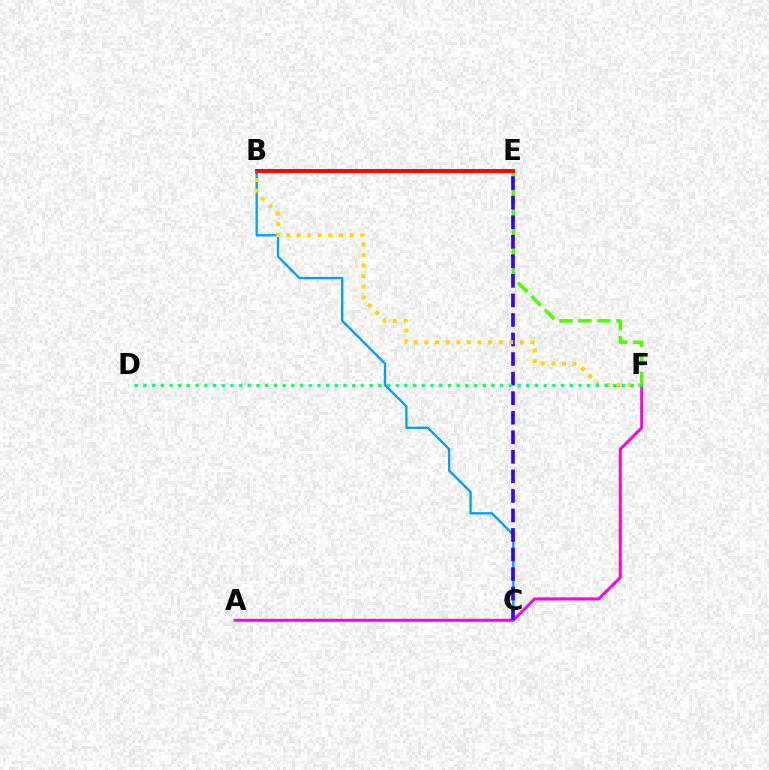{('A', 'F'): [{'color': '#ff00ed', 'line_style': 'solid', 'thickness': 2.15}], ('B', 'C'): [{'color': '#009eff', 'line_style': 'solid', 'thickness': 1.67}], ('E', 'F'): [{'color': '#4fff00', 'line_style': 'dashed', 'thickness': 2.59}], ('C', 'E'): [{'color': '#3700ff', 'line_style': 'dashed', 'thickness': 2.66}], ('B', 'E'): [{'color': '#ff0000', 'line_style': 'solid', 'thickness': 2.82}], ('B', 'F'): [{'color': '#ffd500', 'line_style': 'dotted', 'thickness': 2.88}], ('D', 'F'): [{'color': '#00ff86', 'line_style': 'dotted', 'thickness': 2.36}]}